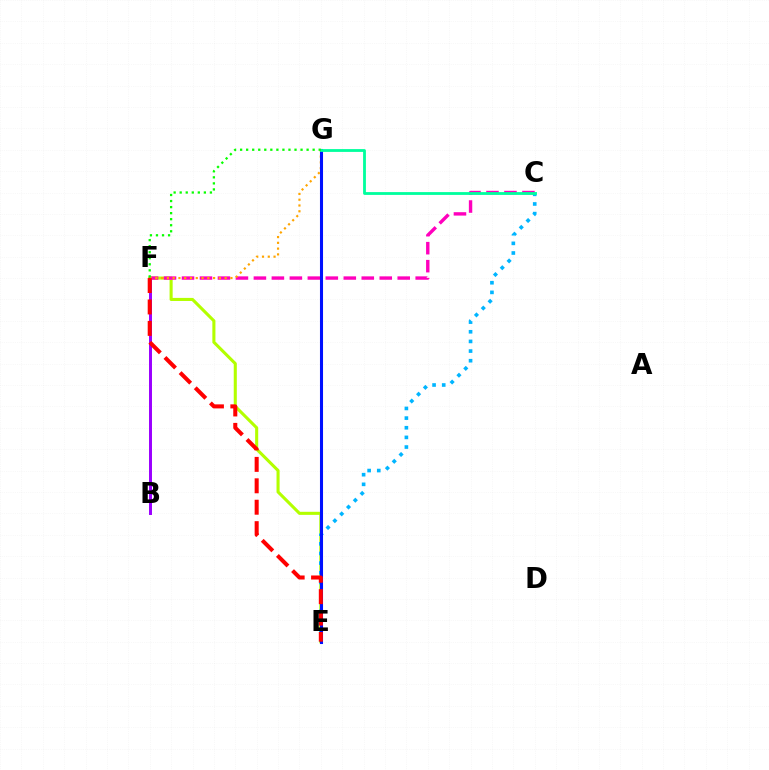{('E', 'F'): [{'color': '#b3ff00', 'line_style': 'solid', 'thickness': 2.21}, {'color': '#ff0000', 'line_style': 'dashed', 'thickness': 2.91}], ('B', 'F'): [{'color': '#9b00ff', 'line_style': 'solid', 'thickness': 2.14}], ('C', 'E'): [{'color': '#00b5ff', 'line_style': 'dotted', 'thickness': 2.62}], ('C', 'F'): [{'color': '#ff00bd', 'line_style': 'dashed', 'thickness': 2.44}], ('F', 'G'): [{'color': '#ffa500', 'line_style': 'dotted', 'thickness': 1.57}, {'color': '#08ff00', 'line_style': 'dotted', 'thickness': 1.64}], ('E', 'G'): [{'color': '#0010ff', 'line_style': 'solid', 'thickness': 2.21}], ('C', 'G'): [{'color': '#00ff9d', 'line_style': 'solid', 'thickness': 2.03}]}